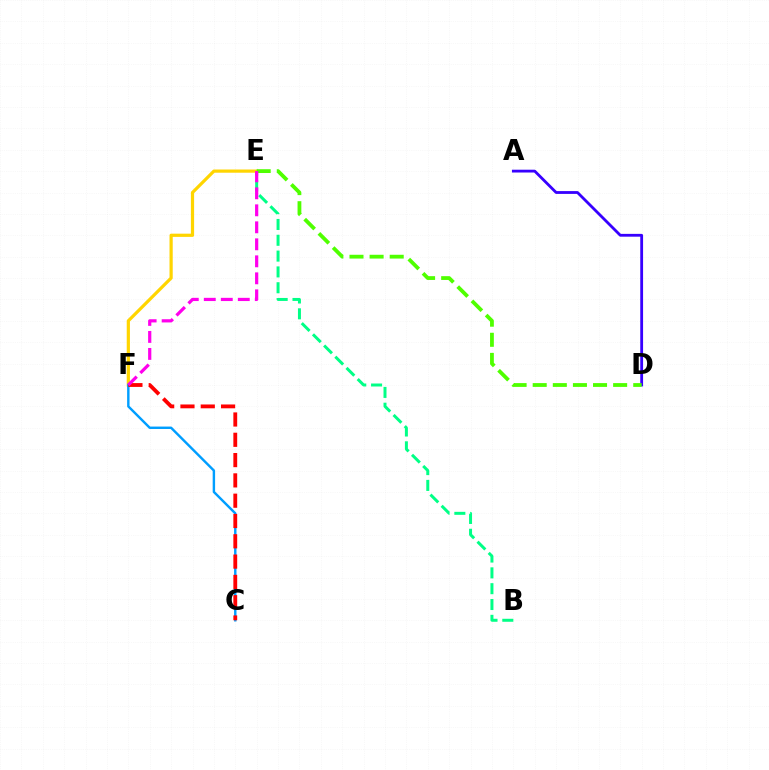{('A', 'D'): [{'color': '#3700ff', 'line_style': 'solid', 'thickness': 2.02}], ('B', 'E'): [{'color': '#00ff86', 'line_style': 'dashed', 'thickness': 2.15}], ('E', 'F'): [{'color': '#ffd500', 'line_style': 'solid', 'thickness': 2.31}, {'color': '#ff00ed', 'line_style': 'dashed', 'thickness': 2.31}], ('C', 'F'): [{'color': '#009eff', 'line_style': 'solid', 'thickness': 1.74}, {'color': '#ff0000', 'line_style': 'dashed', 'thickness': 2.76}], ('D', 'E'): [{'color': '#4fff00', 'line_style': 'dashed', 'thickness': 2.73}]}